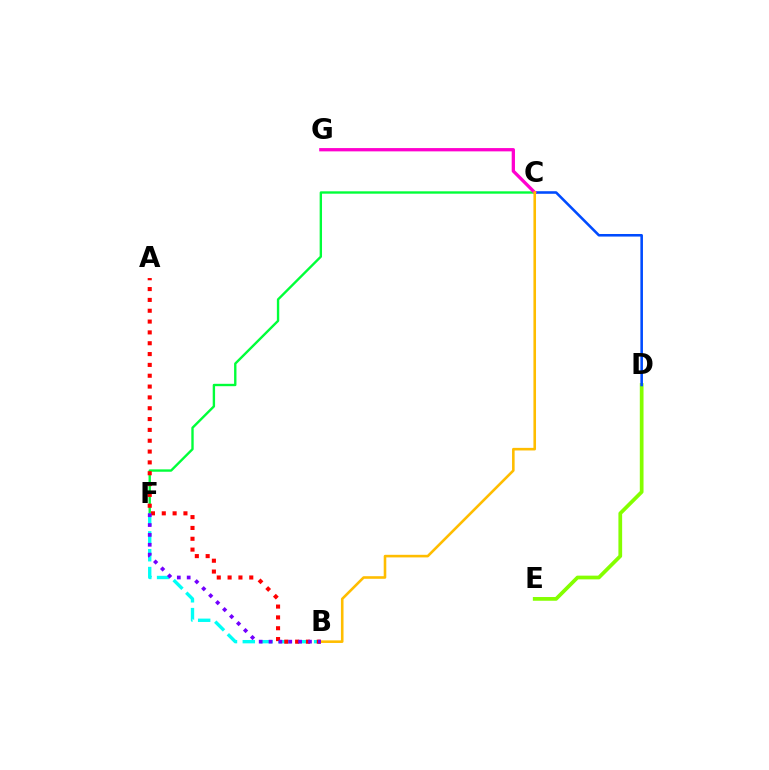{('D', 'E'): [{'color': '#84ff00', 'line_style': 'solid', 'thickness': 2.68}], ('C', 'D'): [{'color': '#004bff', 'line_style': 'solid', 'thickness': 1.85}], ('C', 'F'): [{'color': '#00ff39', 'line_style': 'solid', 'thickness': 1.71}], ('C', 'G'): [{'color': '#ff00cf', 'line_style': 'solid', 'thickness': 2.37}], ('B', 'C'): [{'color': '#ffbd00', 'line_style': 'solid', 'thickness': 1.87}], ('B', 'F'): [{'color': '#00fff6', 'line_style': 'dashed', 'thickness': 2.42}, {'color': '#7200ff', 'line_style': 'dotted', 'thickness': 2.68}], ('A', 'B'): [{'color': '#ff0000', 'line_style': 'dotted', 'thickness': 2.94}]}